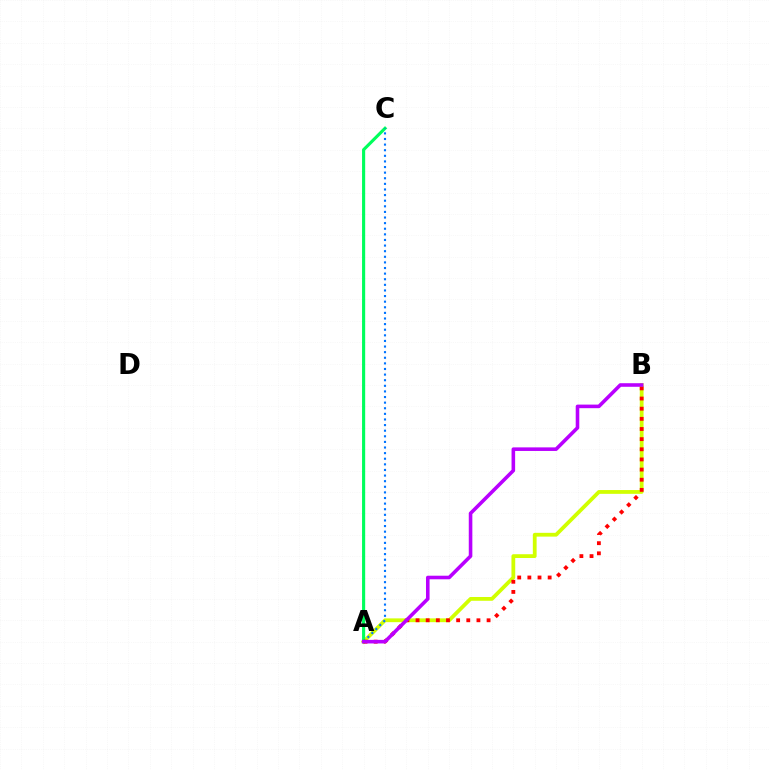{('A', 'B'): [{'color': '#d1ff00', 'line_style': 'solid', 'thickness': 2.73}, {'color': '#ff0000', 'line_style': 'dotted', 'thickness': 2.76}, {'color': '#b900ff', 'line_style': 'solid', 'thickness': 2.58}], ('A', 'C'): [{'color': '#00ff5c', 'line_style': 'solid', 'thickness': 2.25}, {'color': '#0074ff', 'line_style': 'dotted', 'thickness': 1.52}]}